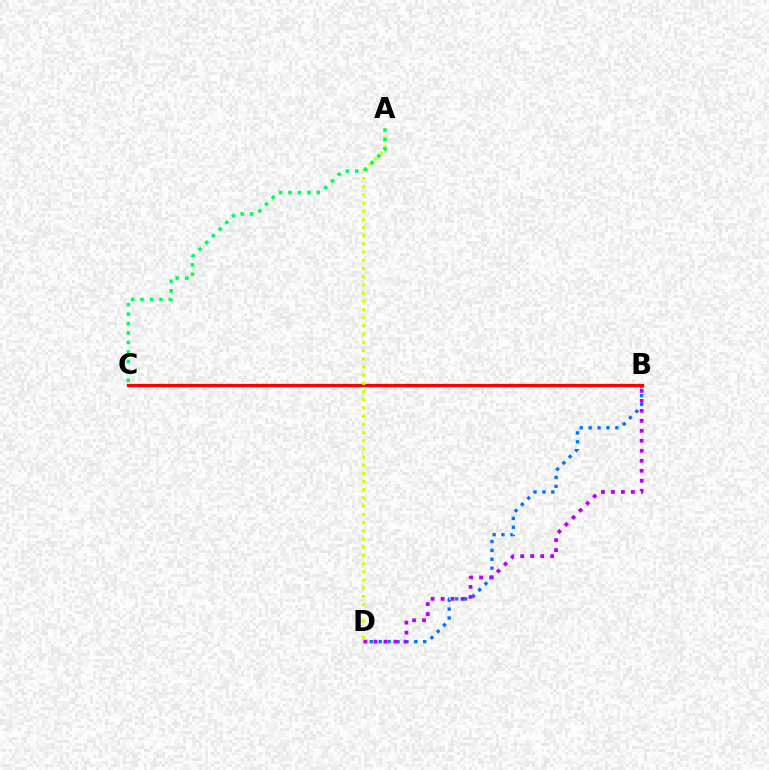{('B', 'D'): [{'color': '#0074ff', 'line_style': 'dotted', 'thickness': 2.42}, {'color': '#b900ff', 'line_style': 'dotted', 'thickness': 2.71}], ('B', 'C'): [{'color': '#ff0000', 'line_style': 'solid', 'thickness': 2.34}], ('A', 'D'): [{'color': '#d1ff00', 'line_style': 'dotted', 'thickness': 2.23}], ('A', 'C'): [{'color': '#00ff5c', 'line_style': 'dotted', 'thickness': 2.57}]}